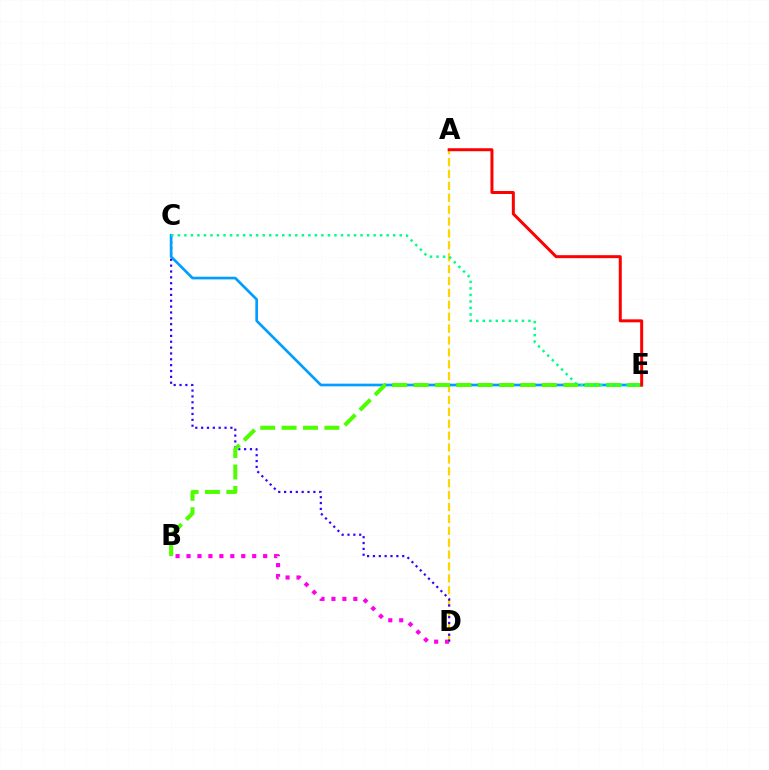{('B', 'D'): [{'color': '#ff00ed', 'line_style': 'dotted', 'thickness': 2.97}], ('A', 'D'): [{'color': '#ffd500', 'line_style': 'dashed', 'thickness': 1.62}], ('C', 'D'): [{'color': '#3700ff', 'line_style': 'dotted', 'thickness': 1.59}], ('C', 'E'): [{'color': '#009eff', 'line_style': 'solid', 'thickness': 1.93}, {'color': '#00ff86', 'line_style': 'dotted', 'thickness': 1.77}], ('B', 'E'): [{'color': '#4fff00', 'line_style': 'dashed', 'thickness': 2.9}], ('A', 'E'): [{'color': '#ff0000', 'line_style': 'solid', 'thickness': 2.15}]}